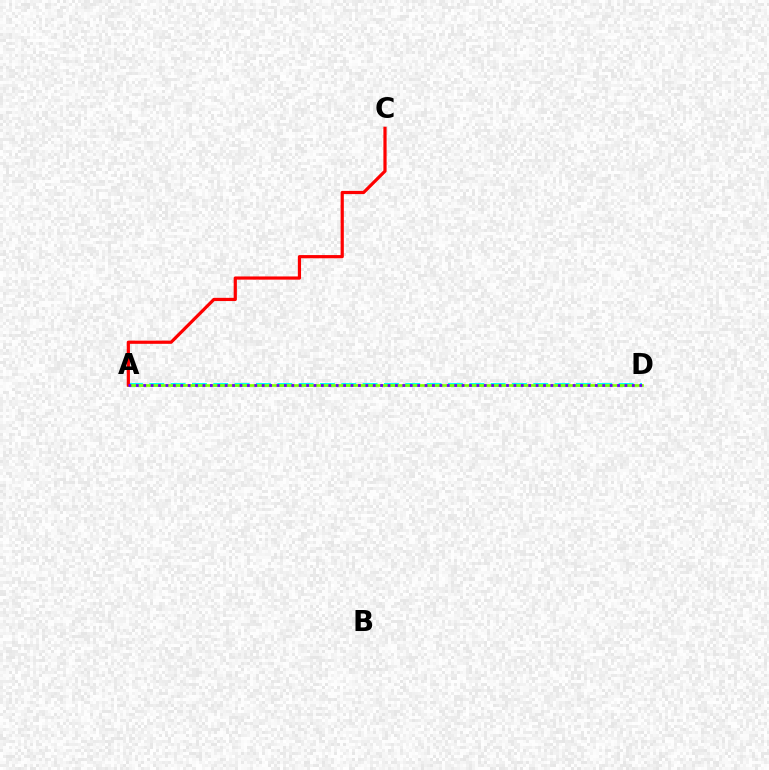{('A', 'D'): [{'color': '#00fff6', 'line_style': 'dashed', 'thickness': 2.9}, {'color': '#84ff00', 'line_style': 'solid', 'thickness': 1.93}, {'color': '#7200ff', 'line_style': 'dotted', 'thickness': 2.01}], ('A', 'C'): [{'color': '#ff0000', 'line_style': 'solid', 'thickness': 2.31}]}